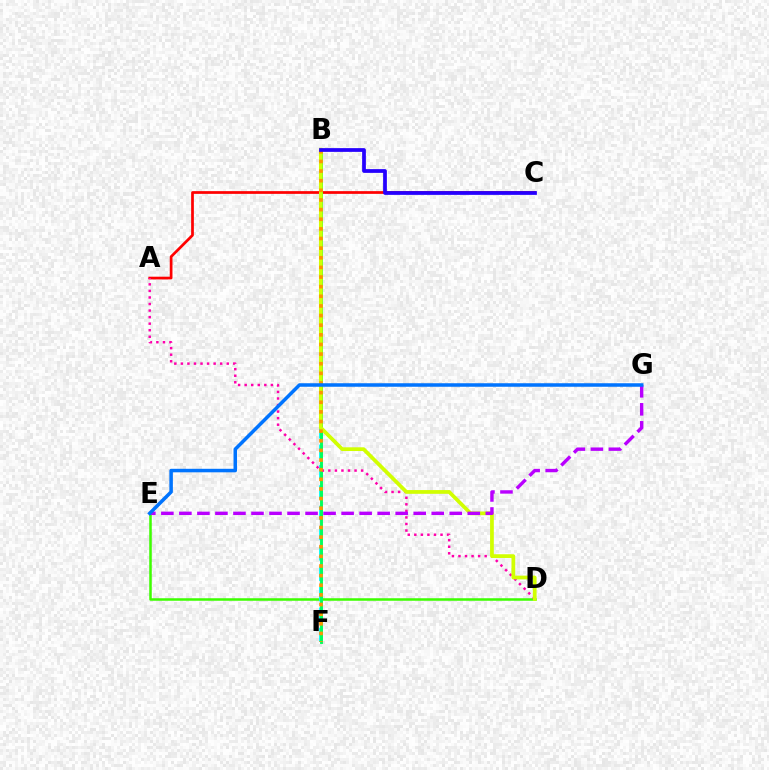{('A', 'C'): [{'color': '#ff0000', 'line_style': 'solid', 'thickness': 1.96}], ('D', 'E'): [{'color': '#3dff00', 'line_style': 'solid', 'thickness': 1.82}], ('B', 'F'): [{'color': '#00fff6', 'line_style': 'dashed', 'thickness': 2.77}, {'color': '#00ff5c', 'line_style': 'solid', 'thickness': 2.09}, {'color': '#ff9400', 'line_style': 'dotted', 'thickness': 2.62}], ('A', 'D'): [{'color': '#ff00ac', 'line_style': 'dotted', 'thickness': 1.78}], ('B', 'D'): [{'color': '#d1ff00', 'line_style': 'solid', 'thickness': 2.69}], ('E', 'G'): [{'color': '#b900ff', 'line_style': 'dashed', 'thickness': 2.45}, {'color': '#0074ff', 'line_style': 'solid', 'thickness': 2.53}], ('B', 'C'): [{'color': '#2500ff', 'line_style': 'solid', 'thickness': 2.69}]}